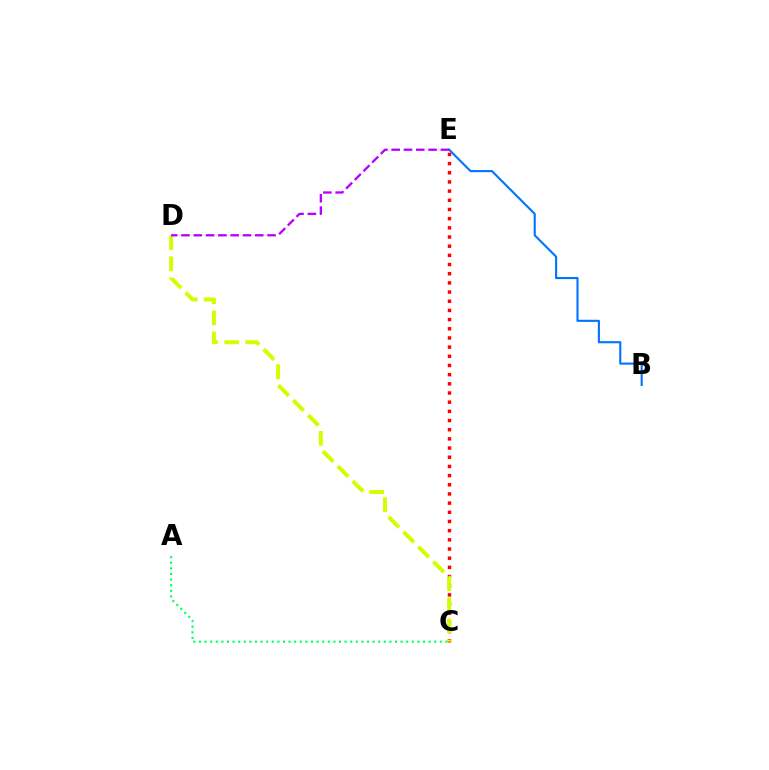{('C', 'E'): [{'color': '#ff0000', 'line_style': 'dotted', 'thickness': 2.49}], ('A', 'C'): [{'color': '#00ff5c', 'line_style': 'dotted', 'thickness': 1.52}], ('C', 'D'): [{'color': '#d1ff00', 'line_style': 'dashed', 'thickness': 2.87}], ('B', 'E'): [{'color': '#0074ff', 'line_style': 'solid', 'thickness': 1.52}], ('D', 'E'): [{'color': '#b900ff', 'line_style': 'dashed', 'thickness': 1.67}]}